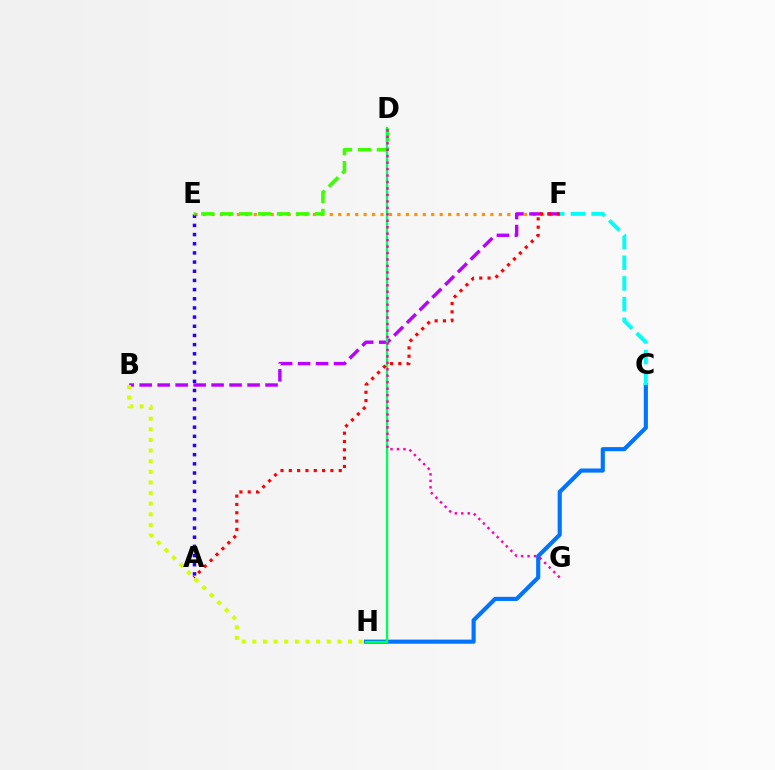{('E', 'F'): [{'color': '#ff9400', 'line_style': 'dotted', 'thickness': 2.3}], ('B', 'F'): [{'color': '#b900ff', 'line_style': 'dashed', 'thickness': 2.44}], ('A', 'E'): [{'color': '#2500ff', 'line_style': 'dotted', 'thickness': 2.49}], ('C', 'H'): [{'color': '#0074ff', 'line_style': 'solid', 'thickness': 2.97}], ('D', 'E'): [{'color': '#3dff00', 'line_style': 'dashed', 'thickness': 2.57}], ('C', 'F'): [{'color': '#00fff6', 'line_style': 'dashed', 'thickness': 2.81}], ('D', 'H'): [{'color': '#00ff5c', 'line_style': 'solid', 'thickness': 1.69}], ('D', 'G'): [{'color': '#ff00ac', 'line_style': 'dotted', 'thickness': 1.75}], ('A', 'F'): [{'color': '#ff0000', 'line_style': 'dotted', 'thickness': 2.26}], ('B', 'H'): [{'color': '#d1ff00', 'line_style': 'dotted', 'thickness': 2.89}]}